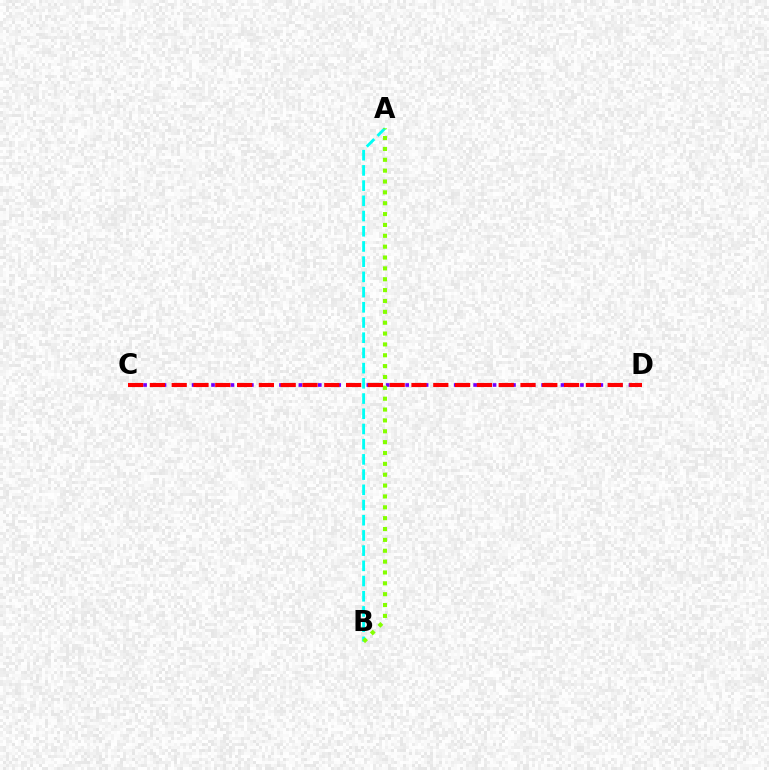{('C', 'D'): [{'color': '#7200ff', 'line_style': 'dotted', 'thickness': 2.64}, {'color': '#ff0000', 'line_style': 'dashed', 'thickness': 2.96}], ('A', 'B'): [{'color': '#00fff6', 'line_style': 'dashed', 'thickness': 2.07}, {'color': '#84ff00', 'line_style': 'dotted', 'thickness': 2.95}]}